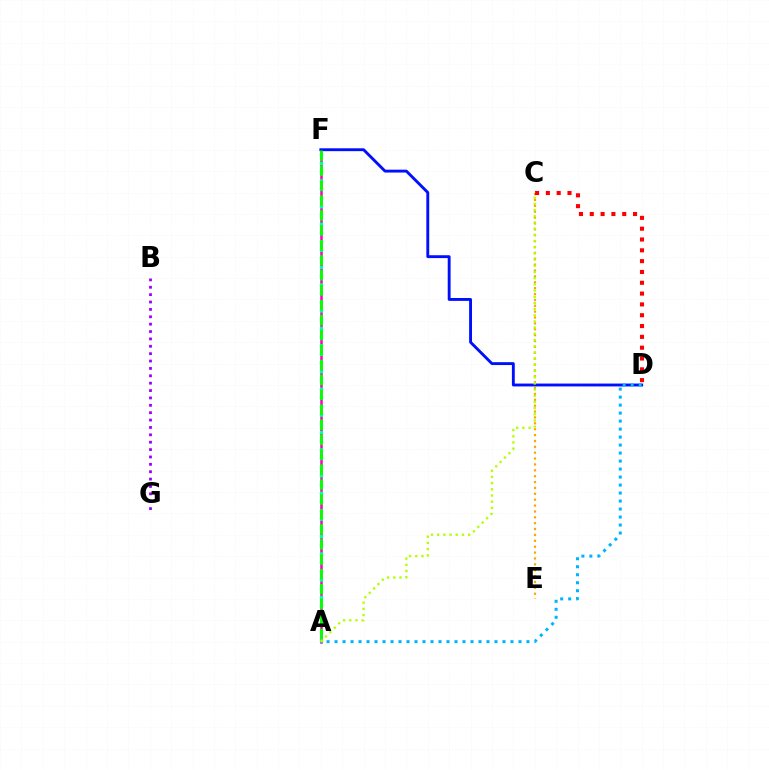{('C', 'E'): [{'color': '#ffa500', 'line_style': 'dotted', 'thickness': 1.6}], ('A', 'F'): [{'color': '#ff00bd', 'line_style': 'solid', 'thickness': 1.83}, {'color': '#00ff9d', 'line_style': 'dotted', 'thickness': 2.36}, {'color': '#08ff00', 'line_style': 'dashed', 'thickness': 2.03}], ('D', 'F'): [{'color': '#0010ff', 'line_style': 'solid', 'thickness': 2.07}], ('C', 'D'): [{'color': '#ff0000', 'line_style': 'dotted', 'thickness': 2.94}], ('A', 'D'): [{'color': '#00b5ff', 'line_style': 'dotted', 'thickness': 2.17}], ('A', 'C'): [{'color': '#b3ff00', 'line_style': 'dotted', 'thickness': 1.68}], ('B', 'G'): [{'color': '#9b00ff', 'line_style': 'dotted', 'thickness': 2.0}]}